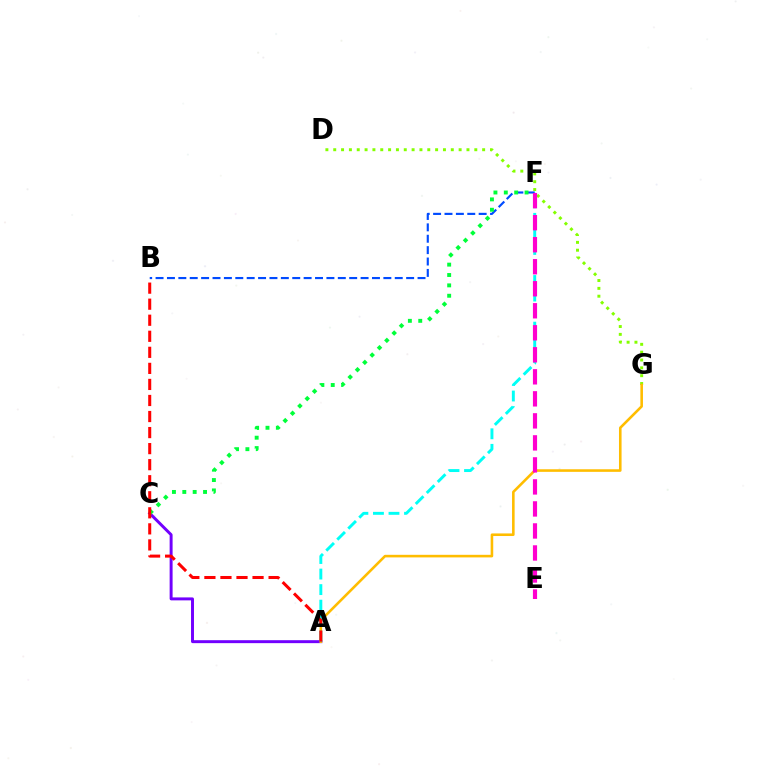{('A', 'C'): [{'color': '#7200ff', 'line_style': 'solid', 'thickness': 2.13}], ('D', 'G'): [{'color': '#84ff00', 'line_style': 'dotted', 'thickness': 2.13}], ('A', 'G'): [{'color': '#ffbd00', 'line_style': 'solid', 'thickness': 1.86}], ('A', 'F'): [{'color': '#00fff6', 'line_style': 'dashed', 'thickness': 2.11}], ('B', 'F'): [{'color': '#004bff', 'line_style': 'dashed', 'thickness': 1.55}], ('C', 'F'): [{'color': '#00ff39', 'line_style': 'dotted', 'thickness': 2.82}], ('A', 'B'): [{'color': '#ff0000', 'line_style': 'dashed', 'thickness': 2.18}], ('E', 'F'): [{'color': '#ff00cf', 'line_style': 'dashed', 'thickness': 2.99}]}